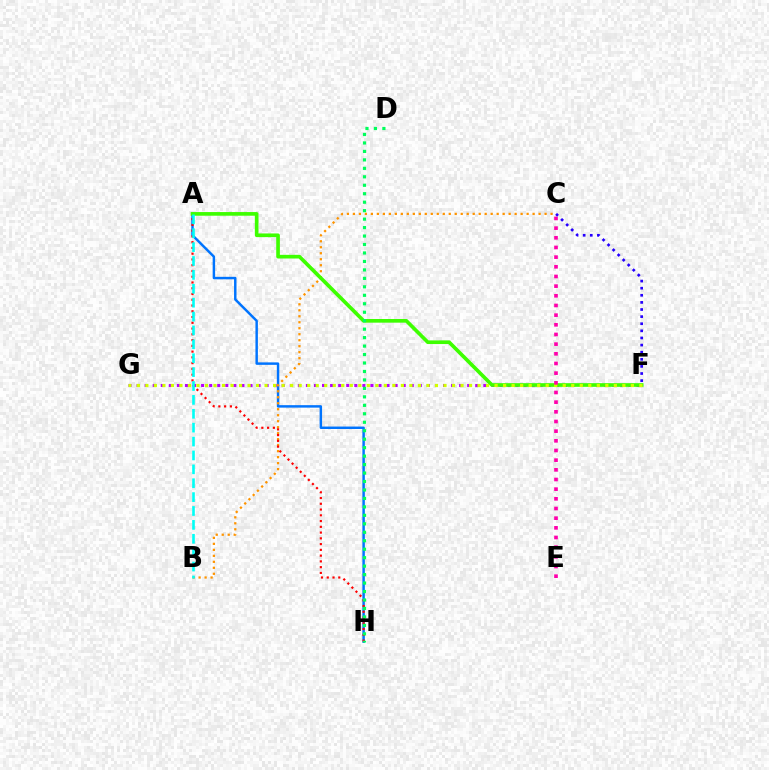{('A', 'H'): [{'color': '#0074ff', 'line_style': 'solid', 'thickness': 1.77}, {'color': '#ff0000', 'line_style': 'dotted', 'thickness': 1.56}], ('F', 'G'): [{'color': '#b900ff', 'line_style': 'dotted', 'thickness': 2.19}, {'color': '#d1ff00', 'line_style': 'dotted', 'thickness': 2.31}], ('B', 'C'): [{'color': '#ff9400', 'line_style': 'dotted', 'thickness': 1.63}], ('A', 'F'): [{'color': '#3dff00', 'line_style': 'solid', 'thickness': 2.63}], ('C', 'E'): [{'color': '#ff00ac', 'line_style': 'dotted', 'thickness': 2.63}], ('C', 'F'): [{'color': '#2500ff', 'line_style': 'dotted', 'thickness': 1.93}], ('D', 'H'): [{'color': '#00ff5c', 'line_style': 'dotted', 'thickness': 2.3}], ('A', 'B'): [{'color': '#00fff6', 'line_style': 'dashed', 'thickness': 1.89}]}